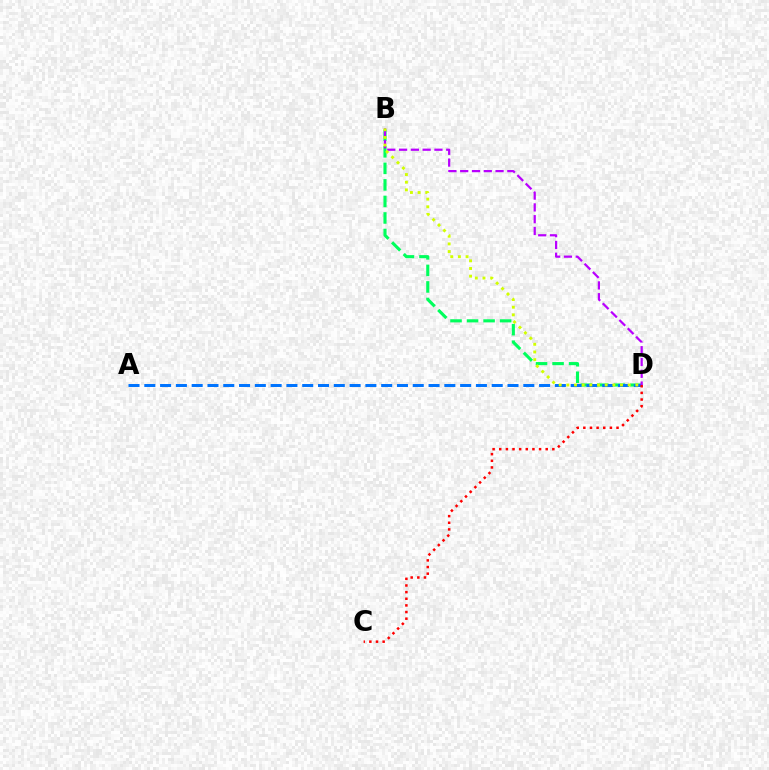{('B', 'D'): [{'color': '#00ff5c', 'line_style': 'dashed', 'thickness': 2.25}, {'color': '#b900ff', 'line_style': 'dashed', 'thickness': 1.6}, {'color': '#d1ff00', 'line_style': 'dotted', 'thickness': 2.08}], ('A', 'D'): [{'color': '#0074ff', 'line_style': 'dashed', 'thickness': 2.15}], ('C', 'D'): [{'color': '#ff0000', 'line_style': 'dotted', 'thickness': 1.8}]}